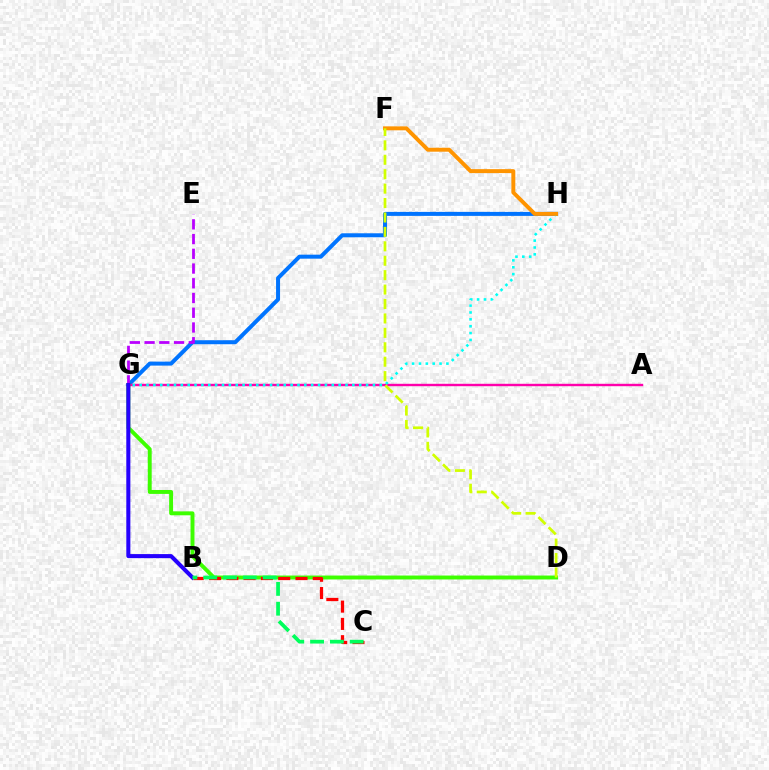{('G', 'H'): [{'color': '#0074ff', 'line_style': 'solid', 'thickness': 2.88}, {'color': '#00fff6', 'line_style': 'dotted', 'thickness': 1.86}], ('A', 'G'): [{'color': '#ff00ac', 'line_style': 'solid', 'thickness': 1.73}], ('D', 'G'): [{'color': '#3dff00', 'line_style': 'solid', 'thickness': 2.82}], ('E', 'G'): [{'color': '#b900ff', 'line_style': 'dashed', 'thickness': 2.0}], ('F', 'H'): [{'color': '#ff9400', 'line_style': 'solid', 'thickness': 2.84}], ('B', 'C'): [{'color': '#ff0000', 'line_style': 'dashed', 'thickness': 2.35}, {'color': '#00ff5c', 'line_style': 'dashed', 'thickness': 2.69}], ('D', 'F'): [{'color': '#d1ff00', 'line_style': 'dashed', 'thickness': 1.96}], ('B', 'G'): [{'color': '#2500ff', 'line_style': 'solid', 'thickness': 2.92}]}